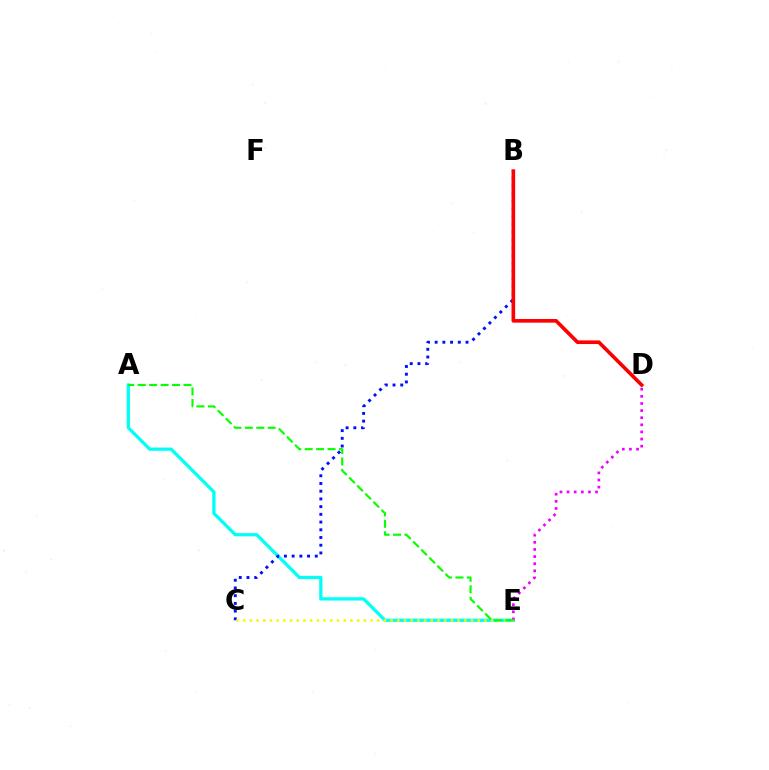{('A', 'E'): [{'color': '#00fff6', 'line_style': 'solid', 'thickness': 2.35}, {'color': '#08ff00', 'line_style': 'dashed', 'thickness': 1.56}], ('B', 'C'): [{'color': '#0010ff', 'line_style': 'dotted', 'thickness': 2.1}], ('D', 'E'): [{'color': '#ee00ff', 'line_style': 'dotted', 'thickness': 1.93}], ('C', 'E'): [{'color': '#fcf500', 'line_style': 'dotted', 'thickness': 1.82}], ('B', 'D'): [{'color': '#ff0000', 'line_style': 'solid', 'thickness': 2.62}]}